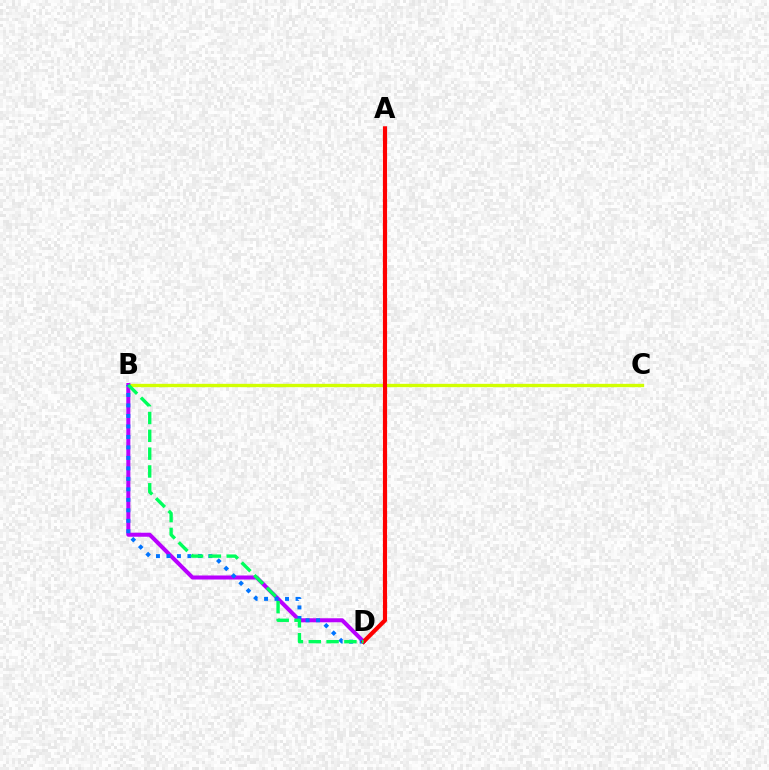{('B', 'C'): [{'color': '#d1ff00', 'line_style': 'solid', 'thickness': 2.41}], ('B', 'D'): [{'color': '#b900ff', 'line_style': 'solid', 'thickness': 2.9}, {'color': '#0074ff', 'line_style': 'dotted', 'thickness': 2.85}, {'color': '#00ff5c', 'line_style': 'dashed', 'thickness': 2.42}], ('A', 'D'): [{'color': '#ff0000', 'line_style': 'solid', 'thickness': 2.99}]}